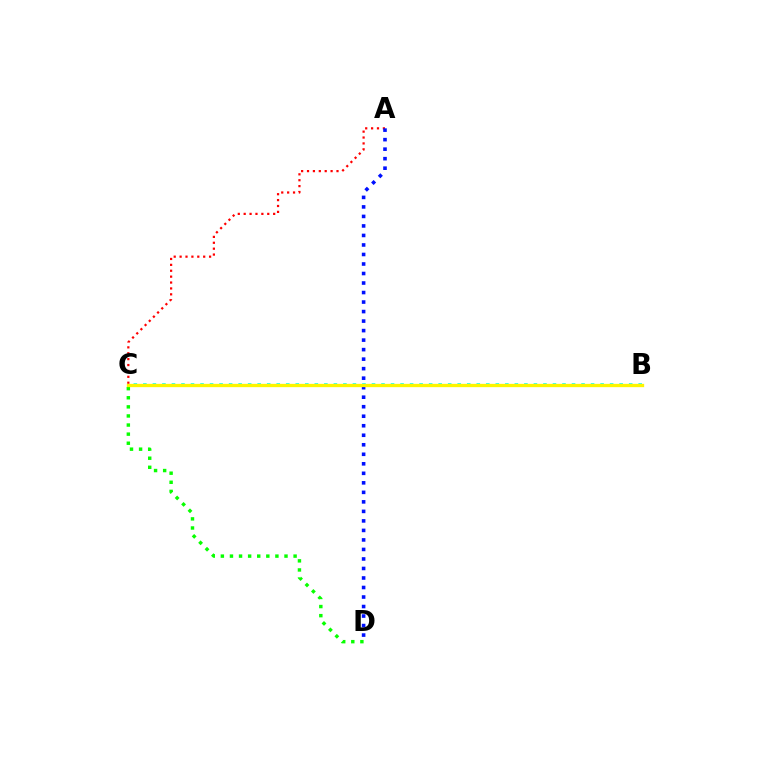{('A', 'C'): [{'color': '#ff0000', 'line_style': 'dotted', 'thickness': 1.6}], ('B', 'C'): [{'color': '#00fff6', 'line_style': 'dotted', 'thickness': 2.59}, {'color': '#ee00ff', 'line_style': 'dashed', 'thickness': 2.12}, {'color': '#fcf500', 'line_style': 'solid', 'thickness': 2.38}], ('C', 'D'): [{'color': '#08ff00', 'line_style': 'dotted', 'thickness': 2.47}], ('A', 'D'): [{'color': '#0010ff', 'line_style': 'dotted', 'thickness': 2.59}]}